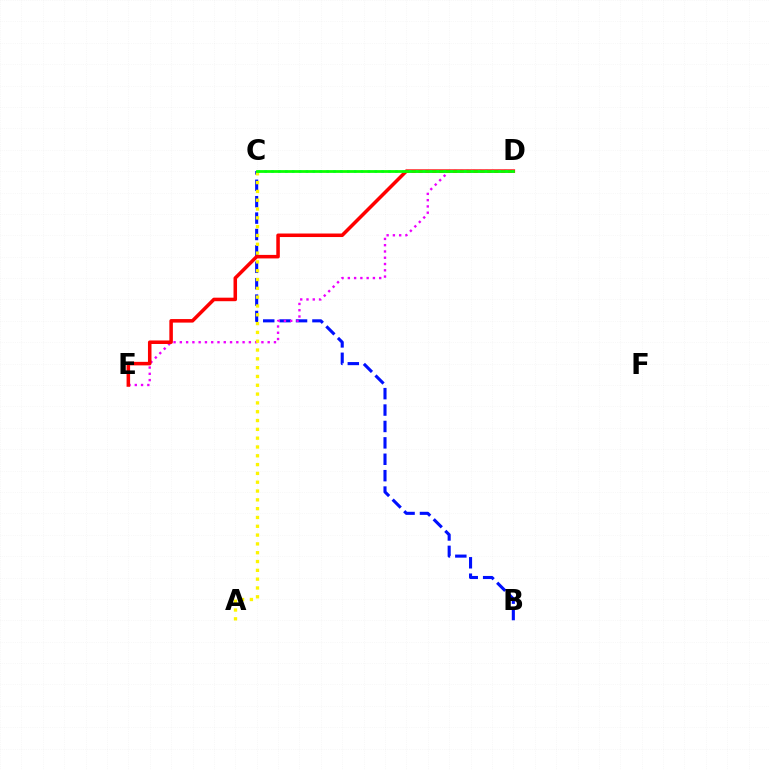{('B', 'C'): [{'color': '#0010ff', 'line_style': 'dashed', 'thickness': 2.23}], ('D', 'E'): [{'color': '#ee00ff', 'line_style': 'dotted', 'thickness': 1.7}, {'color': '#ff0000', 'line_style': 'solid', 'thickness': 2.54}], ('A', 'C'): [{'color': '#fcf500', 'line_style': 'dotted', 'thickness': 2.39}], ('C', 'D'): [{'color': '#00fff6', 'line_style': 'dotted', 'thickness': 1.87}, {'color': '#08ff00', 'line_style': 'solid', 'thickness': 1.99}]}